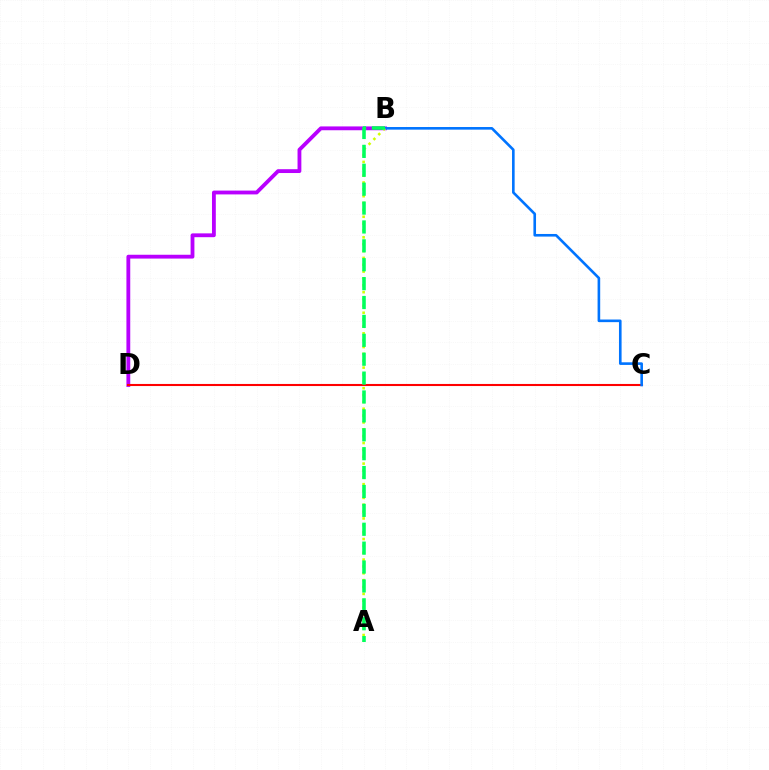{('B', 'D'): [{'color': '#b900ff', 'line_style': 'solid', 'thickness': 2.75}], ('C', 'D'): [{'color': '#ff0000', 'line_style': 'solid', 'thickness': 1.5}], ('B', 'C'): [{'color': '#0074ff', 'line_style': 'solid', 'thickness': 1.88}], ('A', 'B'): [{'color': '#d1ff00', 'line_style': 'dotted', 'thickness': 1.86}, {'color': '#00ff5c', 'line_style': 'dashed', 'thickness': 2.57}]}